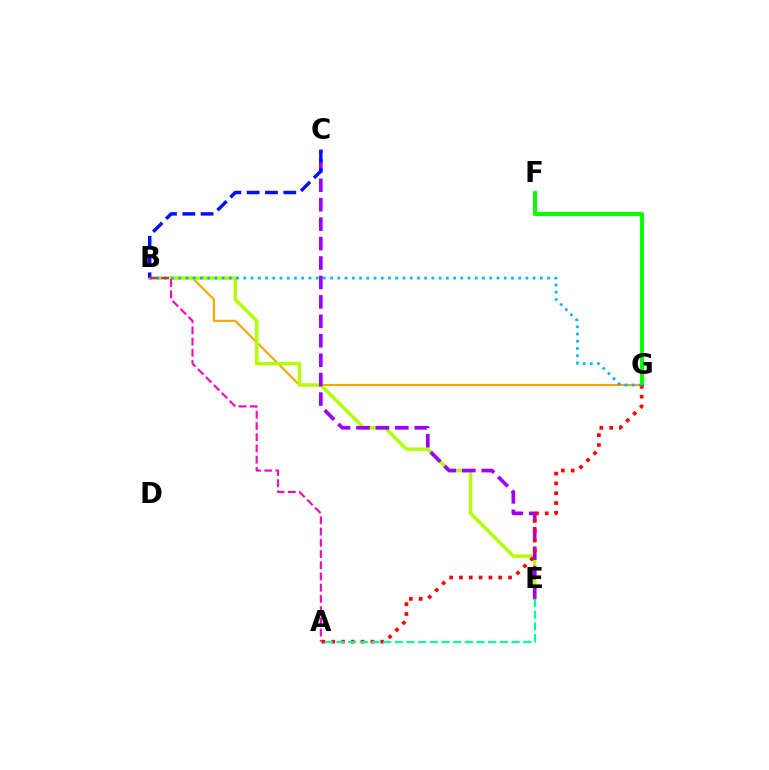{('B', 'G'): [{'color': '#ffa500', 'line_style': 'solid', 'thickness': 1.56}, {'color': '#00b5ff', 'line_style': 'dotted', 'thickness': 1.97}], ('B', 'E'): [{'color': '#b3ff00', 'line_style': 'solid', 'thickness': 2.51}], ('C', 'E'): [{'color': '#9b00ff', 'line_style': 'dashed', 'thickness': 2.64}], ('F', 'G'): [{'color': '#08ff00', 'line_style': 'solid', 'thickness': 2.94}], ('B', 'C'): [{'color': '#0010ff', 'line_style': 'dashed', 'thickness': 2.49}], ('A', 'G'): [{'color': '#ff0000', 'line_style': 'dotted', 'thickness': 2.67}], ('A', 'E'): [{'color': '#00ff9d', 'line_style': 'dashed', 'thickness': 1.59}], ('A', 'B'): [{'color': '#ff00bd', 'line_style': 'dashed', 'thickness': 1.53}]}